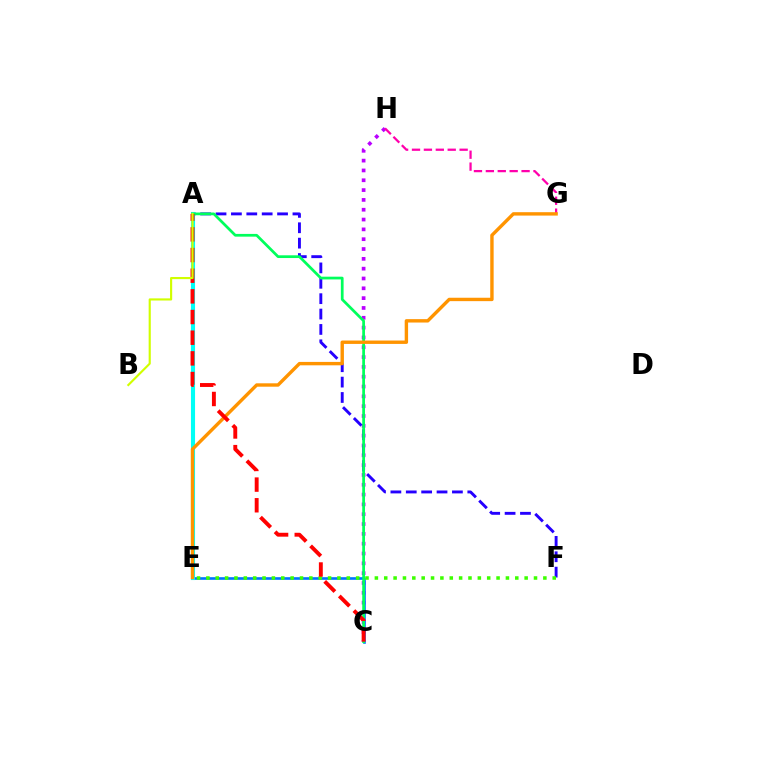{('C', 'H'): [{'color': '#b900ff', 'line_style': 'dotted', 'thickness': 2.67}], ('C', 'E'): [{'color': '#0074ff', 'line_style': 'solid', 'thickness': 1.89}], ('A', 'F'): [{'color': '#2500ff', 'line_style': 'dashed', 'thickness': 2.09}], ('A', 'E'): [{'color': '#00fff6', 'line_style': 'solid', 'thickness': 2.96}], ('G', 'H'): [{'color': '#ff00ac', 'line_style': 'dashed', 'thickness': 1.62}], ('A', 'C'): [{'color': '#00ff5c', 'line_style': 'solid', 'thickness': 1.97}, {'color': '#ff0000', 'line_style': 'dashed', 'thickness': 2.81}], ('E', 'F'): [{'color': '#3dff00', 'line_style': 'dotted', 'thickness': 2.54}], ('E', 'G'): [{'color': '#ff9400', 'line_style': 'solid', 'thickness': 2.44}], ('A', 'B'): [{'color': '#d1ff00', 'line_style': 'solid', 'thickness': 1.54}]}